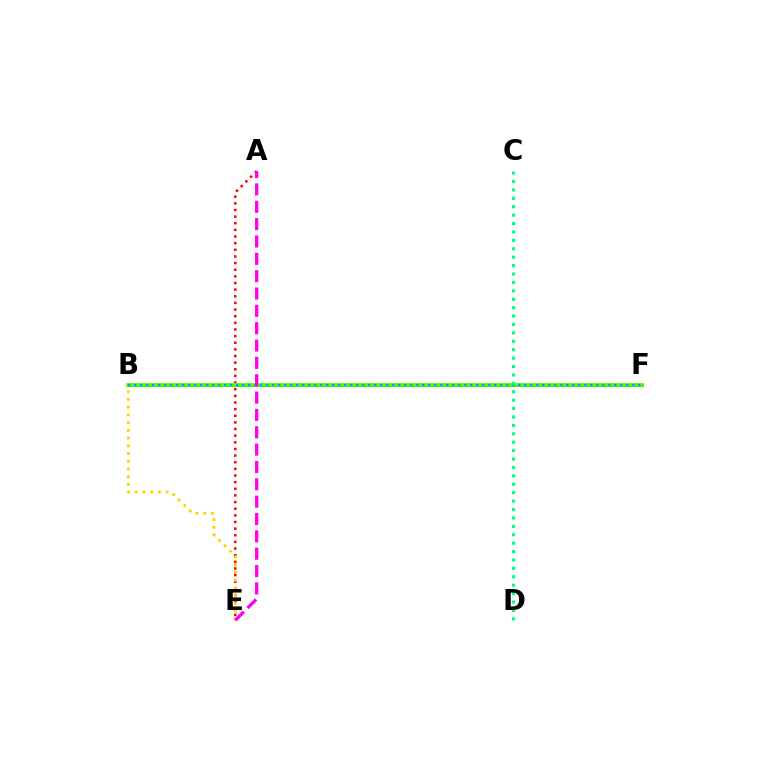{('A', 'E'): [{'color': '#ff0000', 'line_style': 'dotted', 'thickness': 1.8}, {'color': '#ff00ed', 'line_style': 'dashed', 'thickness': 2.36}], ('B', 'F'): [{'color': '#3700ff', 'line_style': 'solid', 'thickness': 2.14}, {'color': '#4fff00', 'line_style': 'solid', 'thickness': 2.74}, {'color': '#009eff', 'line_style': 'dotted', 'thickness': 1.63}], ('B', 'E'): [{'color': '#ffd500', 'line_style': 'dotted', 'thickness': 2.1}], ('C', 'D'): [{'color': '#00ff86', 'line_style': 'dotted', 'thickness': 2.29}]}